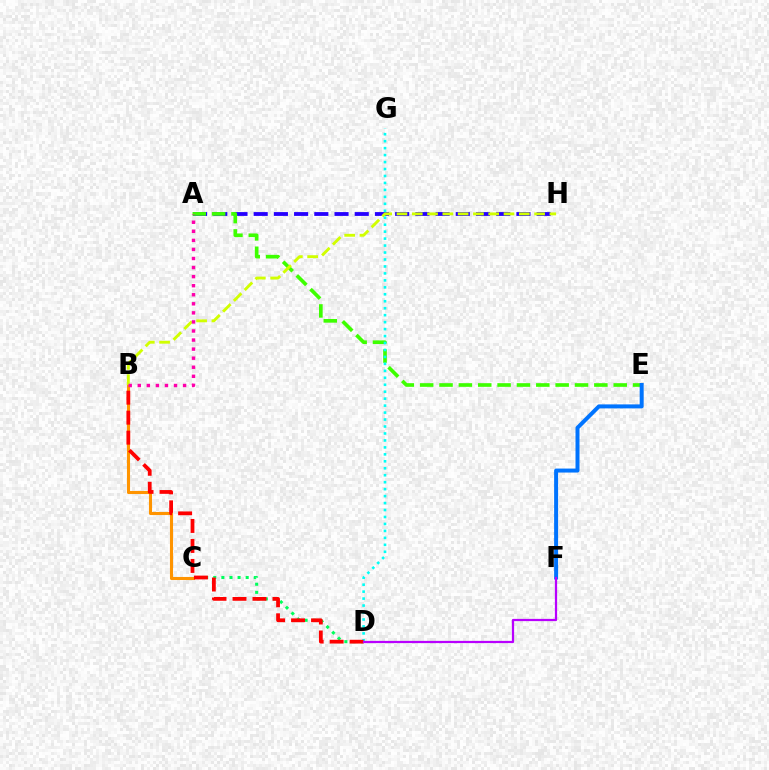{('A', 'H'): [{'color': '#2500ff', 'line_style': 'dashed', 'thickness': 2.75}], ('C', 'D'): [{'color': '#00ff5c', 'line_style': 'dotted', 'thickness': 2.2}], ('B', 'C'): [{'color': '#ff9400', 'line_style': 'solid', 'thickness': 2.22}], ('A', 'E'): [{'color': '#3dff00', 'line_style': 'dashed', 'thickness': 2.63}], ('B', 'H'): [{'color': '#d1ff00', 'line_style': 'dashed', 'thickness': 2.08}], ('E', 'F'): [{'color': '#0074ff', 'line_style': 'solid', 'thickness': 2.87}], ('D', 'G'): [{'color': '#00fff6', 'line_style': 'dotted', 'thickness': 1.89}], ('A', 'B'): [{'color': '#ff00ac', 'line_style': 'dotted', 'thickness': 2.46}], ('B', 'D'): [{'color': '#ff0000', 'line_style': 'dashed', 'thickness': 2.72}], ('D', 'F'): [{'color': '#b900ff', 'line_style': 'solid', 'thickness': 1.61}]}